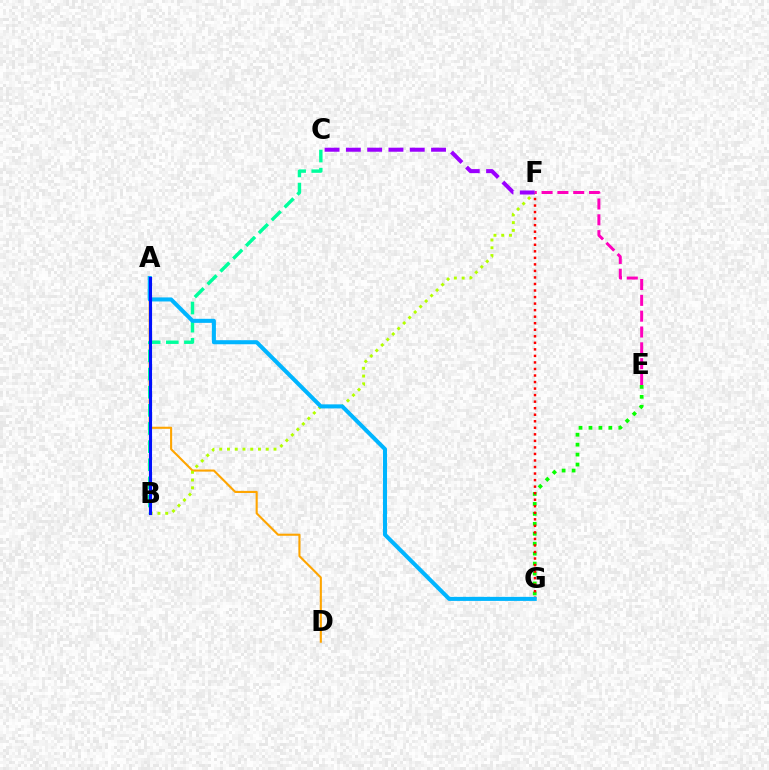{('E', 'G'): [{'color': '#08ff00', 'line_style': 'dotted', 'thickness': 2.7}], ('F', 'G'): [{'color': '#ff0000', 'line_style': 'dotted', 'thickness': 1.78}], ('A', 'D'): [{'color': '#ffa500', 'line_style': 'solid', 'thickness': 1.51}], ('B', 'F'): [{'color': '#b3ff00', 'line_style': 'dotted', 'thickness': 2.11}], ('B', 'C'): [{'color': '#00ff9d', 'line_style': 'dashed', 'thickness': 2.46}], ('E', 'F'): [{'color': '#ff00bd', 'line_style': 'dashed', 'thickness': 2.15}], ('A', 'G'): [{'color': '#00b5ff', 'line_style': 'solid', 'thickness': 2.92}], ('C', 'F'): [{'color': '#9b00ff', 'line_style': 'dashed', 'thickness': 2.89}], ('A', 'B'): [{'color': '#0010ff', 'line_style': 'solid', 'thickness': 2.24}]}